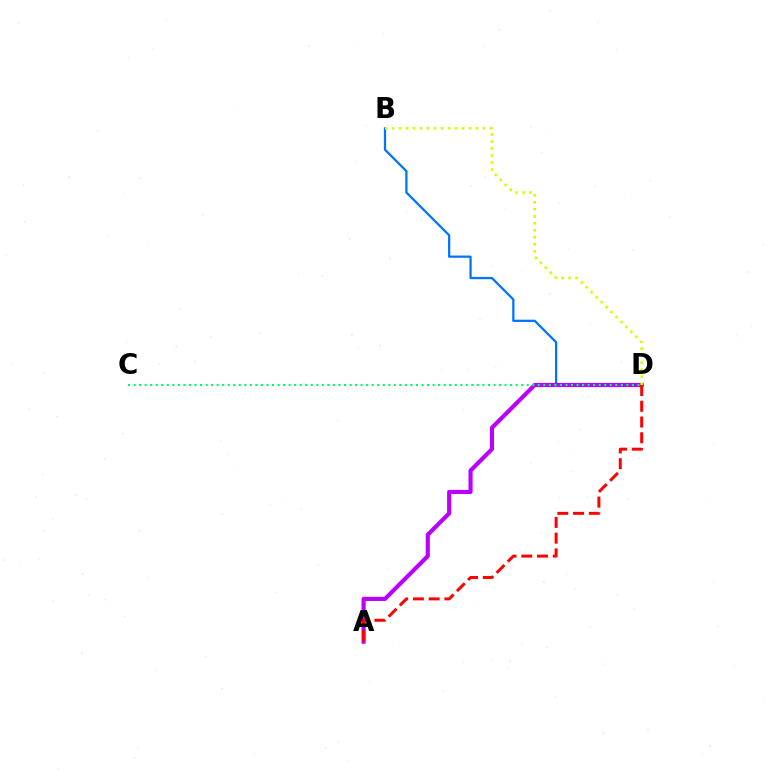{('B', 'D'): [{'color': '#0074ff', 'line_style': 'solid', 'thickness': 1.63}, {'color': '#d1ff00', 'line_style': 'dotted', 'thickness': 1.9}], ('A', 'D'): [{'color': '#b900ff', 'line_style': 'solid', 'thickness': 2.98}, {'color': '#ff0000', 'line_style': 'dashed', 'thickness': 2.14}], ('C', 'D'): [{'color': '#00ff5c', 'line_style': 'dotted', 'thickness': 1.5}]}